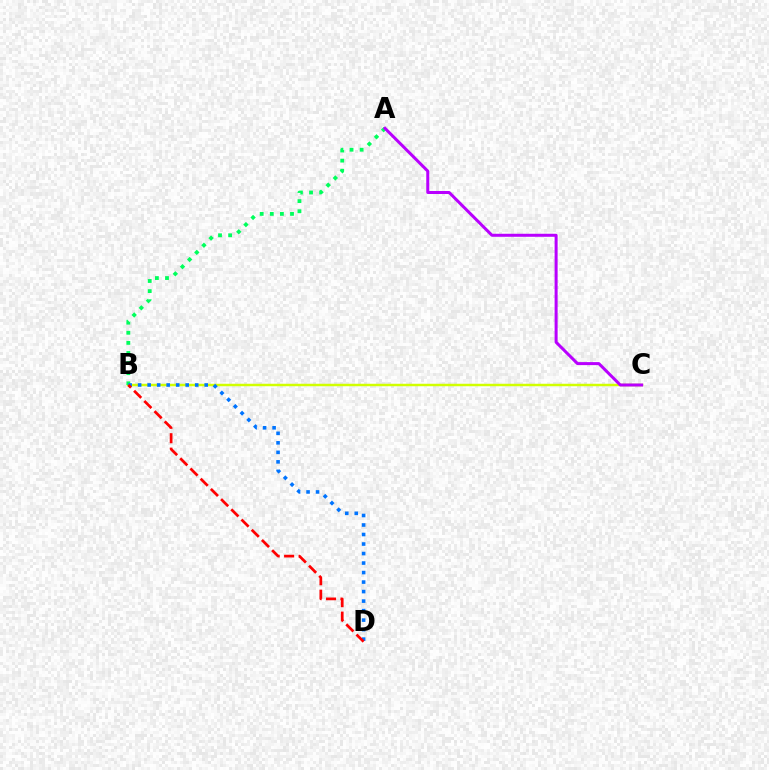{('B', 'C'): [{'color': '#d1ff00', 'line_style': 'solid', 'thickness': 1.78}], ('A', 'B'): [{'color': '#00ff5c', 'line_style': 'dotted', 'thickness': 2.75}], ('B', 'D'): [{'color': '#0074ff', 'line_style': 'dotted', 'thickness': 2.58}, {'color': '#ff0000', 'line_style': 'dashed', 'thickness': 1.96}], ('A', 'C'): [{'color': '#b900ff', 'line_style': 'solid', 'thickness': 2.17}]}